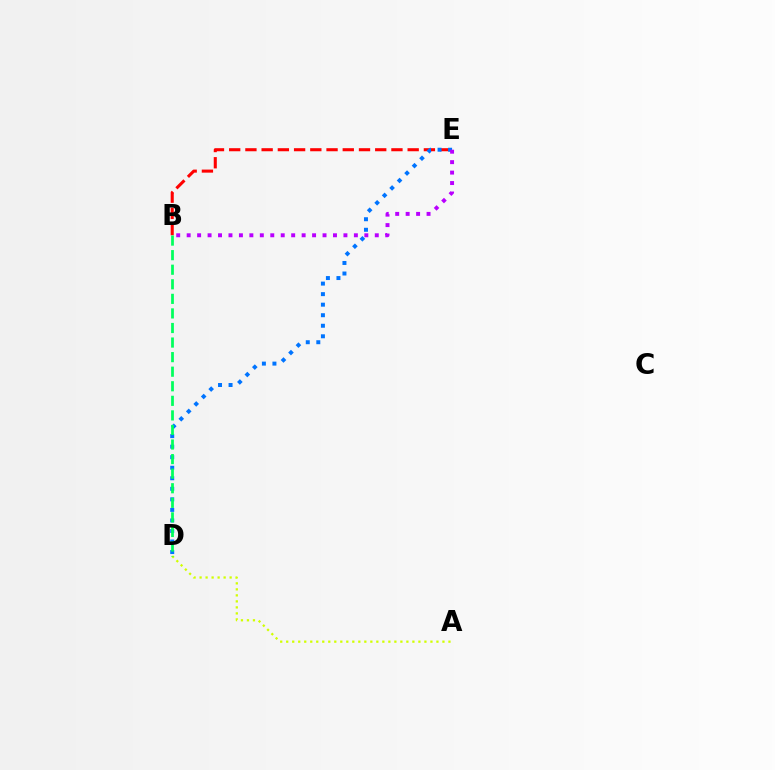{('B', 'E'): [{'color': '#ff0000', 'line_style': 'dashed', 'thickness': 2.2}, {'color': '#b900ff', 'line_style': 'dotted', 'thickness': 2.84}], ('D', 'E'): [{'color': '#0074ff', 'line_style': 'dotted', 'thickness': 2.86}], ('A', 'D'): [{'color': '#d1ff00', 'line_style': 'dotted', 'thickness': 1.63}], ('B', 'D'): [{'color': '#00ff5c', 'line_style': 'dashed', 'thickness': 1.98}]}